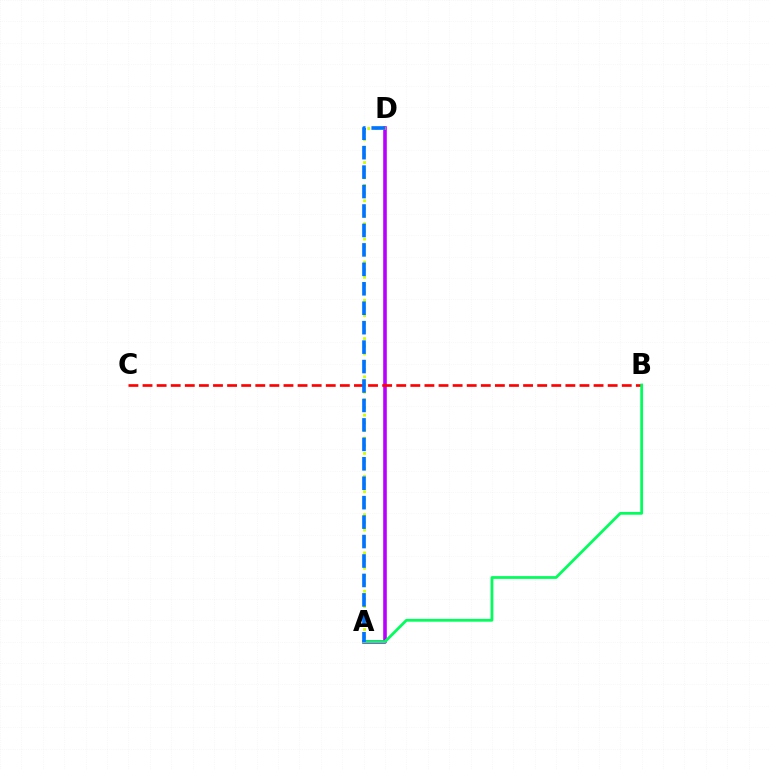{('A', 'D'): [{'color': '#b900ff', 'line_style': 'solid', 'thickness': 2.59}, {'color': '#d1ff00', 'line_style': 'dotted', 'thickness': 2.08}, {'color': '#0074ff', 'line_style': 'dashed', 'thickness': 2.64}], ('B', 'C'): [{'color': '#ff0000', 'line_style': 'dashed', 'thickness': 1.91}], ('A', 'B'): [{'color': '#00ff5c', 'line_style': 'solid', 'thickness': 2.0}]}